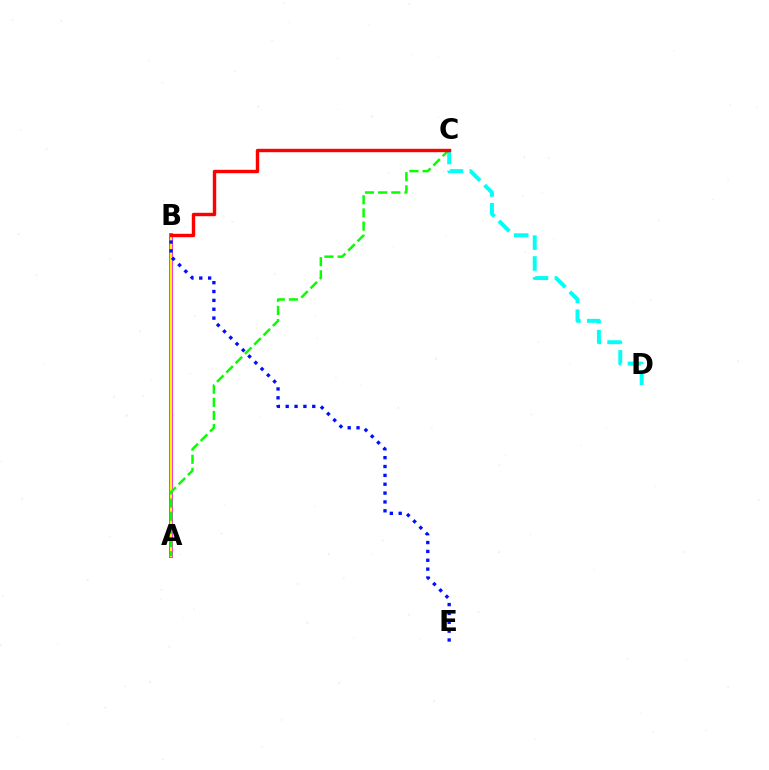{('A', 'B'): [{'color': '#ee00ff', 'line_style': 'solid', 'thickness': 2.71}, {'color': '#fcf500', 'line_style': 'solid', 'thickness': 1.67}], ('C', 'D'): [{'color': '#00fff6', 'line_style': 'dashed', 'thickness': 2.84}], ('A', 'C'): [{'color': '#08ff00', 'line_style': 'dashed', 'thickness': 1.79}], ('B', 'C'): [{'color': '#ff0000', 'line_style': 'solid', 'thickness': 2.45}], ('B', 'E'): [{'color': '#0010ff', 'line_style': 'dotted', 'thickness': 2.41}]}